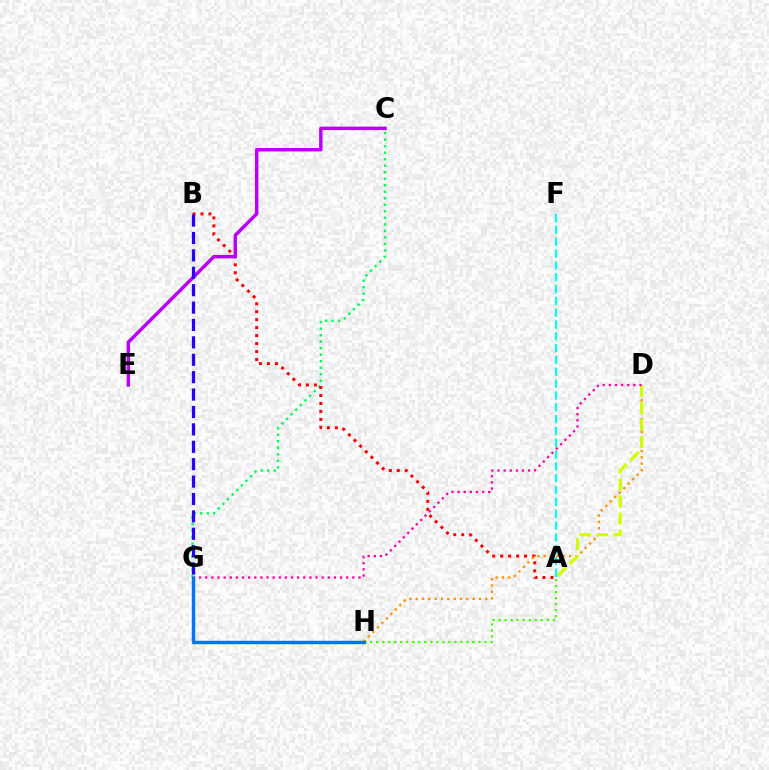{('A', 'H'): [{'color': '#3dff00', 'line_style': 'dotted', 'thickness': 1.64}], ('C', 'G'): [{'color': '#00ff5c', 'line_style': 'dotted', 'thickness': 1.77}], ('A', 'B'): [{'color': '#ff0000', 'line_style': 'dotted', 'thickness': 2.16}], ('D', 'H'): [{'color': '#ff9400', 'line_style': 'dotted', 'thickness': 1.72}], ('A', 'D'): [{'color': '#d1ff00', 'line_style': 'dashed', 'thickness': 2.32}], ('C', 'E'): [{'color': '#b900ff', 'line_style': 'solid', 'thickness': 2.48}], ('B', 'G'): [{'color': '#2500ff', 'line_style': 'dashed', 'thickness': 2.36}], ('A', 'F'): [{'color': '#00fff6', 'line_style': 'dashed', 'thickness': 1.61}], ('D', 'G'): [{'color': '#ff00ac', 'line_style': 'dotted', 'thickness': 1.67}], ('G', 'H'): [{'color': '#0074ff', 'line_style': 'solid', 'thickness': 2.47}]}